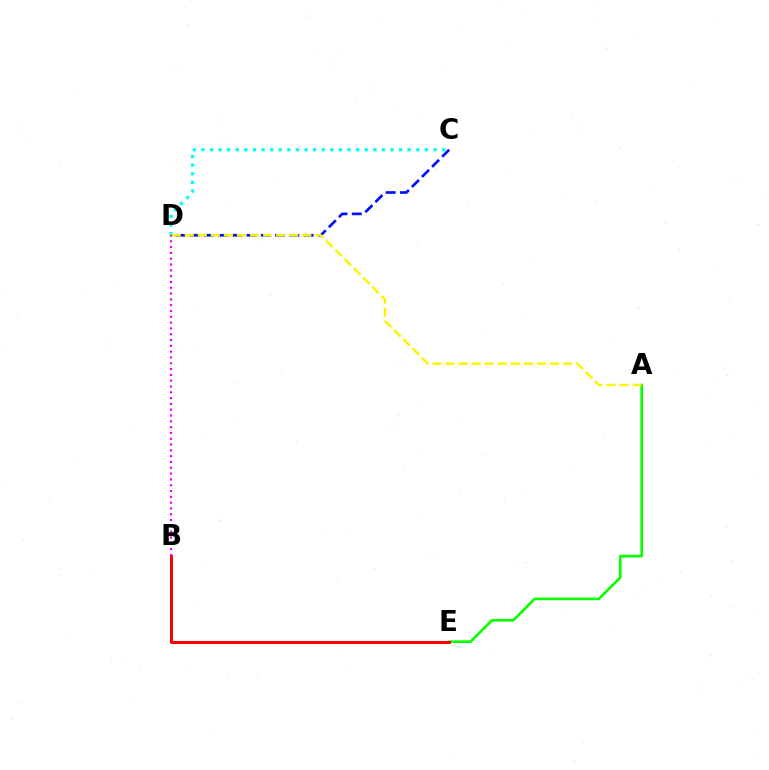{('A', 'E'): [{'color': '#08ff00', 'line_style': 'solid', 'thickness': 1.89}], ('C', 'D'): [{'color': '#00fff6', 'line_style': 'dotted', 'thickness': 2.34}, {'color': '#0010ff', 'line_style': 'dashed', 'thickness': 1.94}], ('B', 'E'): [{'color': '#ff0000', 'line_style': 'solid', 'thickness': 2.14}], ('A', 'D'): [{'color': '#fcf500', 'line_style': 'dashed', 'thickness': 1.77}], ('B', 'D'): [{'color': '#ee00ff', 'line_style': 'dotted', 'thickness': 1.58}]}